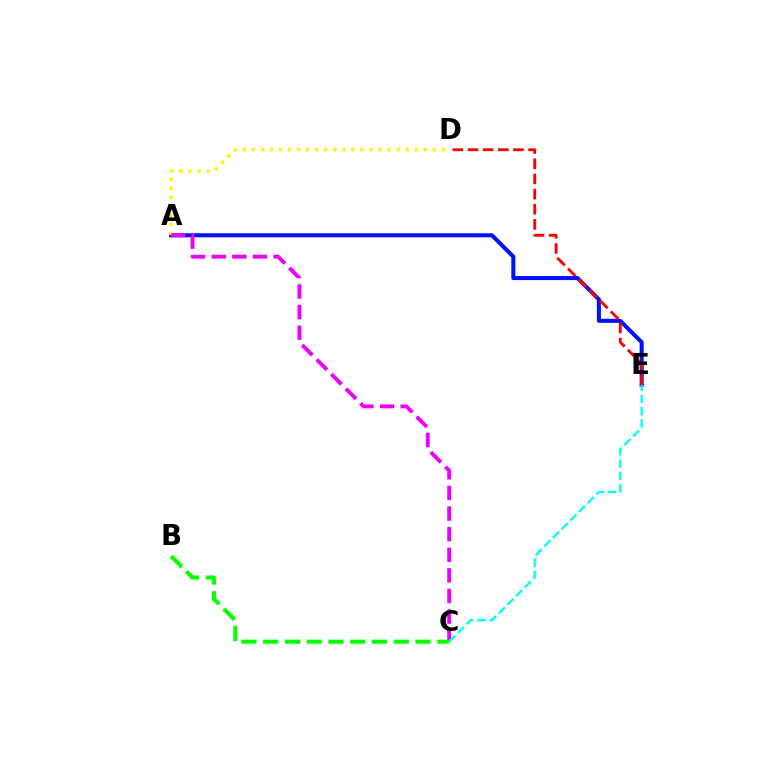{('A', 'E'): [{'color': '#0010ff', 'line_style': 'solid', 'thickness': 2.92}], ('A', 'D'): [{'color': '#fcf500', 'line_style': 'dotted', 'thickness': 2.46}], ('A', 'C'): [{'color': '#ee00ff', 'line_style': 'dashed', 'thickness': 2.8}], ('D', 'E'): [{'color': '#ff0000', 'line_style': 'dashed', 'thickness': 2.06}], ('C', 'E'): [{'color': '#00fff6', 'line_style': 'dashed', 'thickness': 1.67}], ('B', 'C'): [{'color': '#08ff00', 'line_style': 'dashed', 'thickness': 2.96}]}